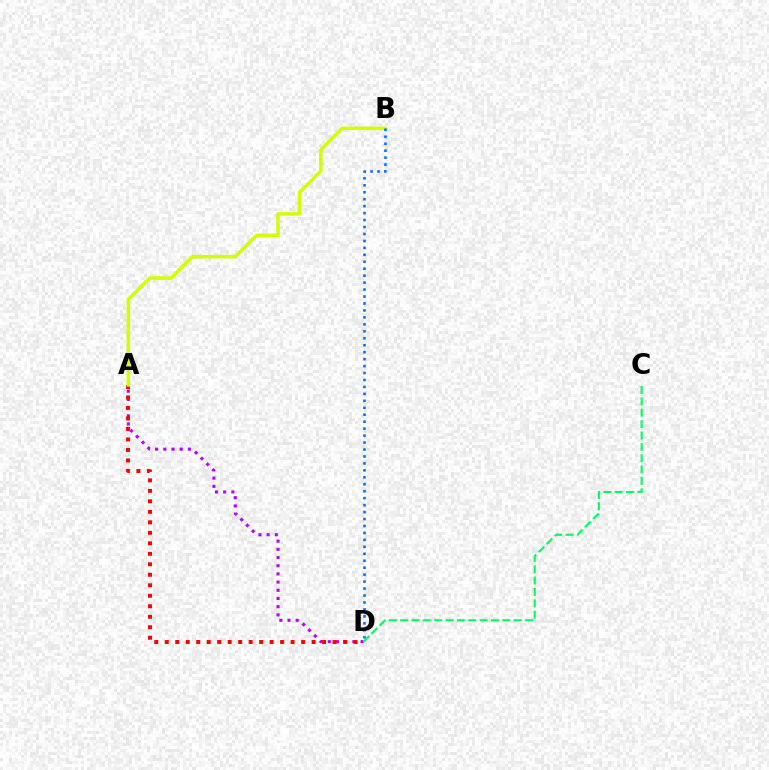{('A', 'D'): [{'color': '#b900ff', 'line_style': 'dotted', 'thickness': 2.23}, {'color': '#ff0000', 'line_style': 'dotted', 'thickness': 2.85}], ('A', 'B'): [{'color': '#d1ff00', 'line_style': 'solid', 'thickness': 2.52}], ('B', 'D'): [{'color': '#0074ff', 'line_style': 'dotted', 'thickness': 1.89}], ('C', 'D'): [{'color': '#00ff5c', 'line_style': 'dashed', 'thickness': 1.54}]}